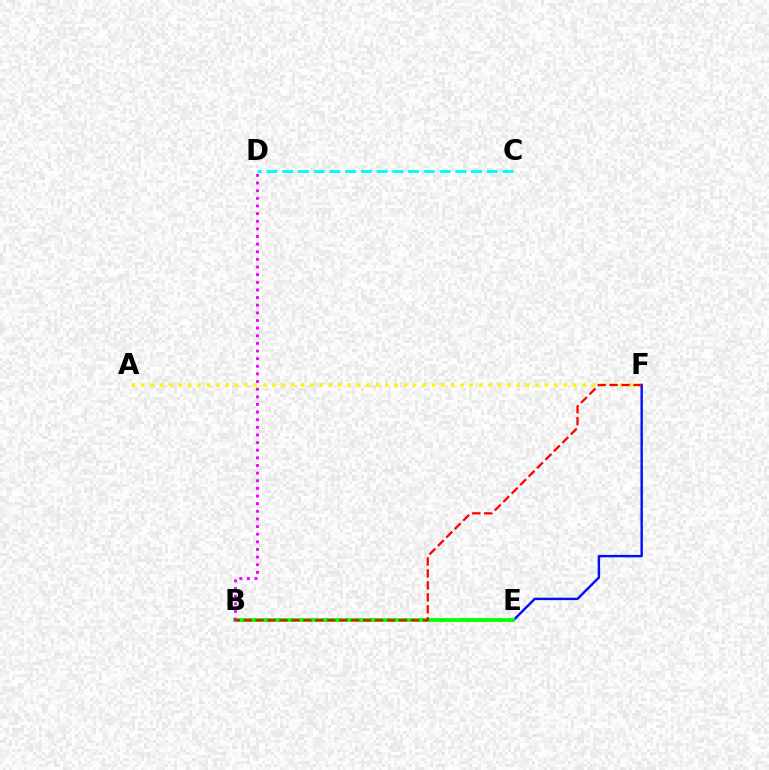{('C', 'D'): [{'color': '#00fff6', 'line_style': 'dashed', 'thickness': 2.14}], ('A', 'F'): [{'color': '#fcf500', 'line_style': 'dotted', 'thickness': 2.55}], ('E', 'F'): [{'color': '#0010ff', 'line_style': 'solid', 'thickness': 1.74}], ('B', 'E'): [{'color': '#08ff00', 'line_style': 'solid', 'thickness': 2.75}], ('B', 'D'): [{'color': '#ee00ff', 'line_style': 'dotted', 'thickness': 2.07}], ('B', 'F'): [{'color': '#ff0000', 'line_style': 'dashed', 'thickness': 1.62}]}